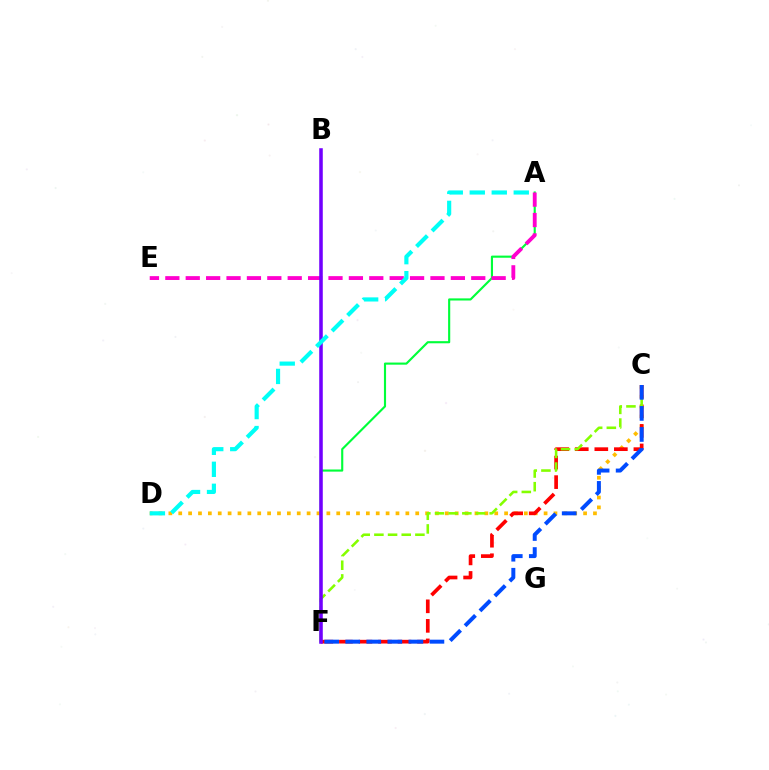{('C', 'D'): [{'color': '#ffbd00', 'line_style': 'dotted', 'thickness': 2.68}], ('A', 'F'): [{'color': '#00ff39', 'line_style': 'solid', 'thickness': 1.54}], ('C', 'F'): [{'color': '#ff0000', 'line_style': 'dashed', 'thickness': 2.65}, {'color': '#84ff00', 'line_style': 'dashed', 'thickness': 1.86}, {'color': '#004bff', 'line_style': 'dashed', 'thickness': 2.86}], ('A', 'E'): [{'color': '#ff00cf', 'line_style': 'dashed', 'thickness': 2.77}], ('B', 'F'): [{'color': '#7200ff', 'line_style': 'solid', 'thickness': 2.56}], ('A', 'D'): [{'color': '#00fff6', 'line_style': 'dashed', 'thickness': 2.99}]}